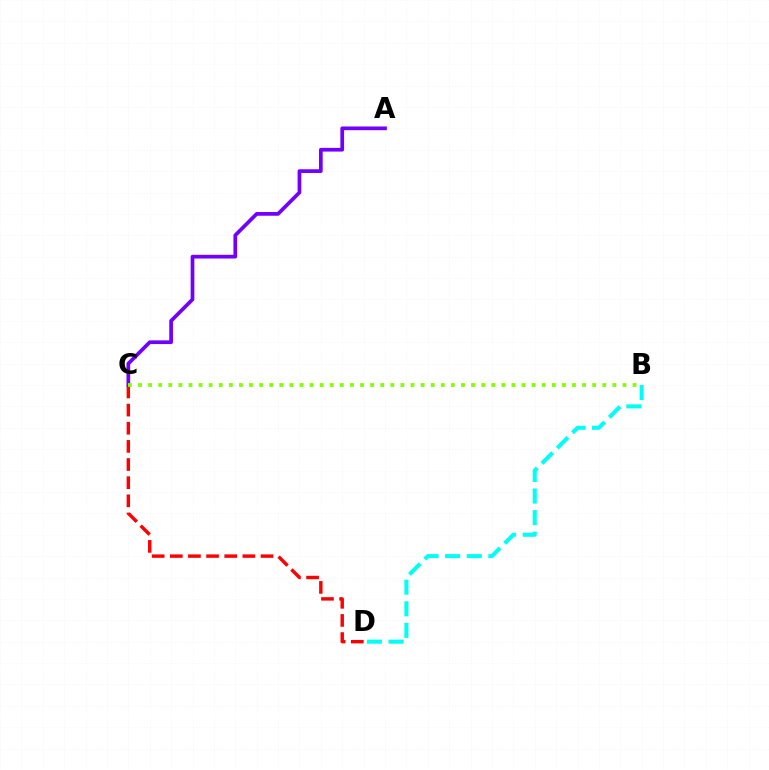{('B', 'D'): [{'color': '#00fff6', 'line_style': 'dashed', 'thickness': 2.94}], ('C', 'D'): [{'color': '#ff0000', 'line_style': 'dashed', 'thickness': 2.46}], ('A', 'C'): [{'color': '#7200ff', 'line_style': 'solid', 'thickness': 2.68}], ('B', 'C'): [{'color': '#84ff00', 'line_style': 'dotted', 'thickness': 2.74}]}